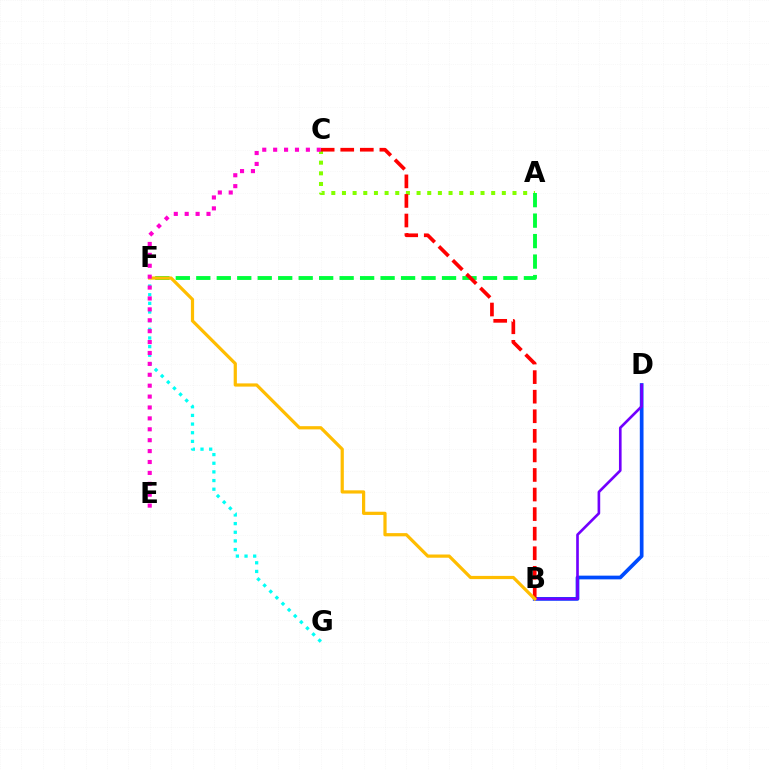{('A', 'C'): [{'color': '#84ff00', 'line_style': 'dotted', 'thickness': 2.9}], ('B', 'D'): [{'color': '#004bff', 'line_style': 'solid', 'thickness': 2.67}, {'color': '#7200ff', 'line_style': 'solid', 'thickness': 1.9}], ('A', 'F'): [{'color': '#00ff39', 'line_style': 'dashed', 'thickness': 2.78}], ('B', 'C'): [{'color': '#ff0000', 'line_style': 'dashed', 'thickness': 2.66}], ('F', 'G'): [{'color': '#00fff6', 'line_style': 'dotted', 'thickness': 2.35}], ('B', 'F'): [{'color': '#ffbd00', 'line_style': 'solid', 'thickness': 2.31}], ('C', 'E'): [{'color': '#ff00cf', 'line_style': 'dotted', 'thickness': 2.96}]}